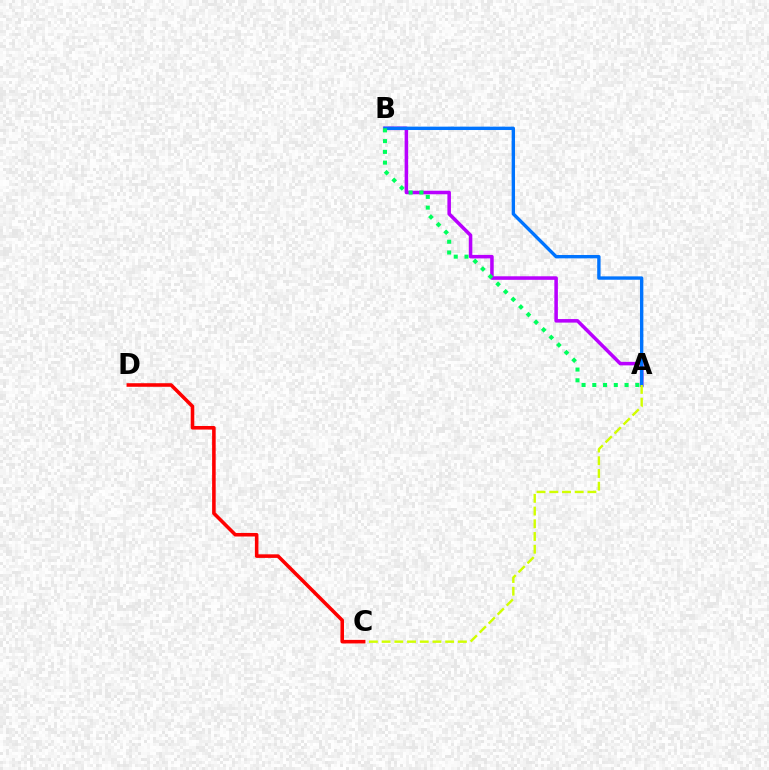{('A', 'B'): [{'color': '#b900ff', 'line_style': 'solid', 'thickness': 2.54}, {'color': '#0074ff', 'line_style': 'solid', 'thickness': 2.43}, {'color': '#00ff5c', 'line_style': 'dotted', 'thickness': 2.92}], ('A', 'C'): [{'color': '#d1ff00', 'line_style': 'dashed', 'thickness': 1.73}], ('C', 'D'): [{'color': '#ff0000', 'line_style': 'solid', 'thickness': 2.57}]}